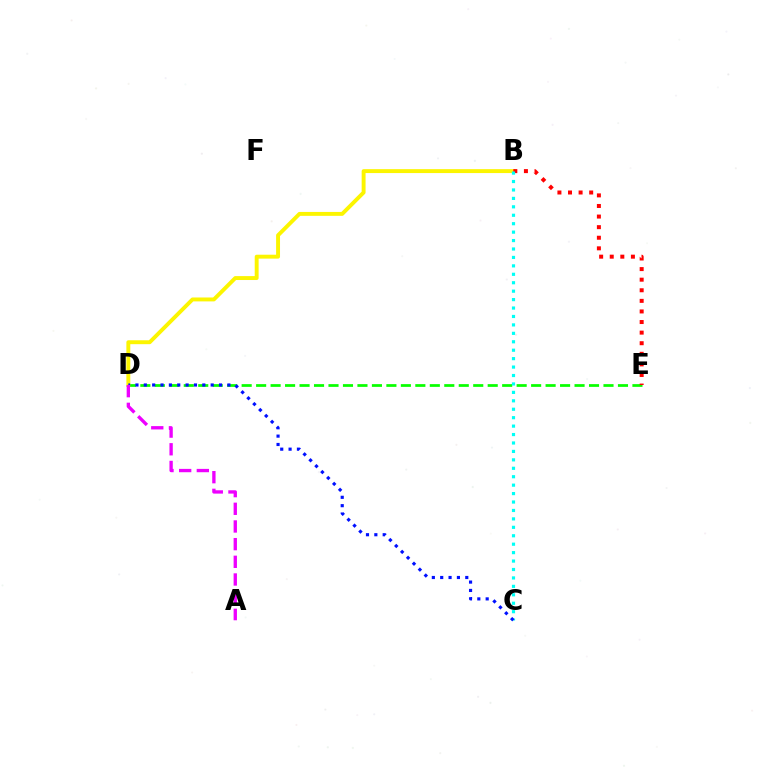{('D', 'E'): [{'color': '#08ff00', 'line_style': 'dashed', 'thickness': 1.97}], ('B', 'D'): [{'color': '#fcf500', 'line_style': 'solid', 'thickness': 2.82}], ('B', 'E'): [{'color': '#ff0000', 'line_style': 'dotted', 'thickness': 2.88}], ('B', 'C'): [{'color': '#00fff6', 'line_style': 'dotted', 'thickness': 2.29}], ('C', 'D'): [{'color': '#0010ff', 'line_style': 'dotted', 'thickness': 2.27}], ('A', 'D'): [{'color': '#ee00ff', 'line_style': 'dashed', 'thickness': 2.4}]}